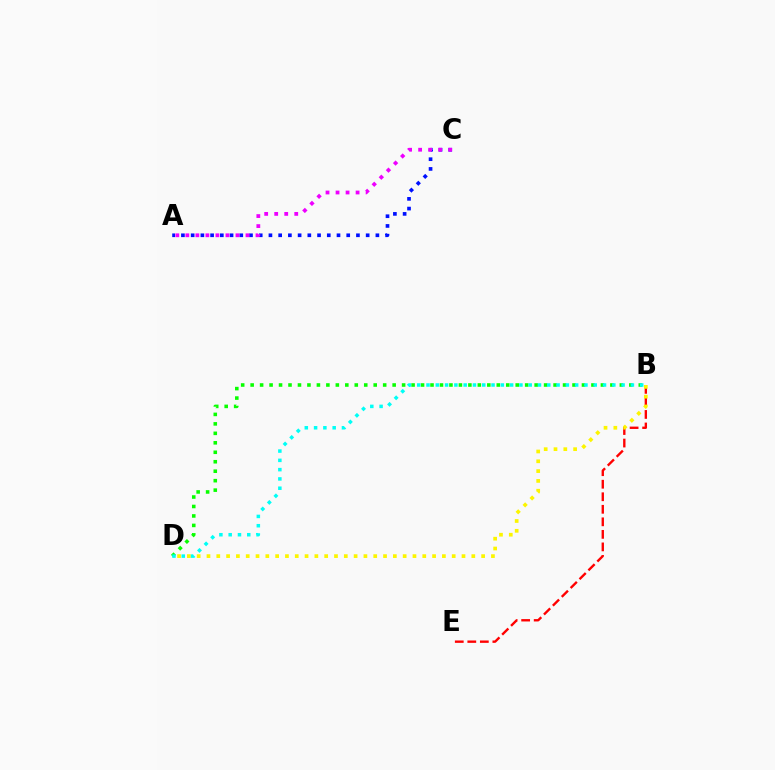{('B', 'E'): [{'color': '#ff0000', 'line_style': 'dashed', 'thickness': 1.7}], ('A', 'C'): [{'color': '#0010ff', 'line_style': 'dotted', 'thickness': 2.64}, {'color': '#ee00ff', 'line_style': 'dotted', 'thickness': 2.72}], ('B', 'D'): [{'color': '#fcf500', 'line_style': 'dotted', 'thickness': 2.67}, {'color': '#08ff00', 'line_style': 'dotted', 'thickness': 2.57}, {'color': '#00fff6', 'line_style': 'dotted', 'thickness': 2.52}]}